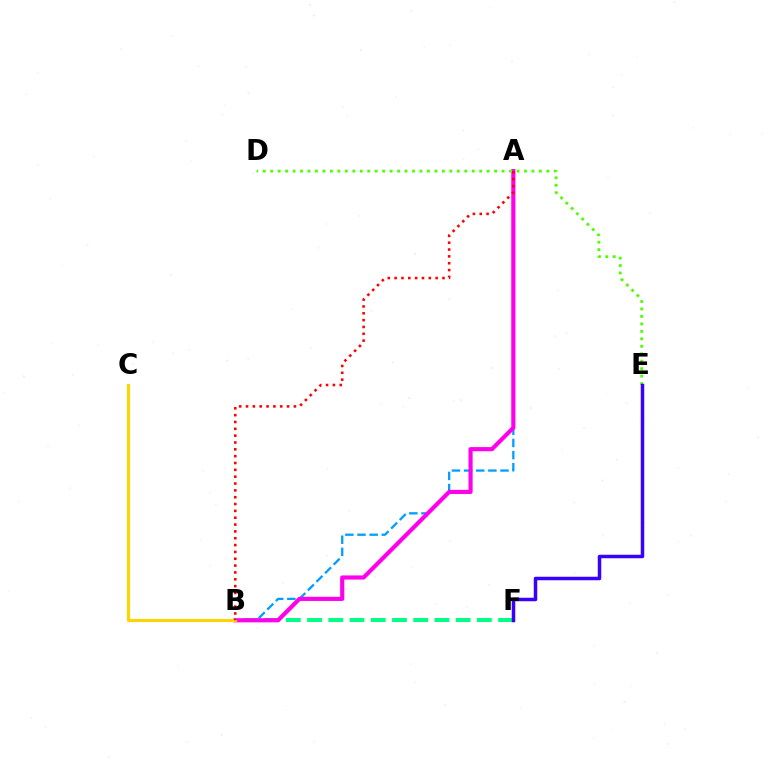{('A', 'B'): [{'color': '#009eff', 'line_style': 'dashed', 'thickness': 1.65}, {'color': '#ff00ed', 'line_style': 'solid', 'thickness': 2.98}, {'color': '#ff0000', 'line_style': 'dotted', 'thickness': 1.86}], ('B', 'F'): [{'color': '#00ff86', 'line_style': 'dashed', 'thickness': 2.88}], ('B', 'C'): [{'color': '#ffd500', 'line_style': 'solid', 'thickness': 2.25}], ('D', 'E'): [{'color': '#4fff00', 'line_style': 'dotted', 'thickness': 2.03}], ('E', 'F'): [{'color': '#3700ff', 'line_style': 'solid', 'thickness': 2.51}]}